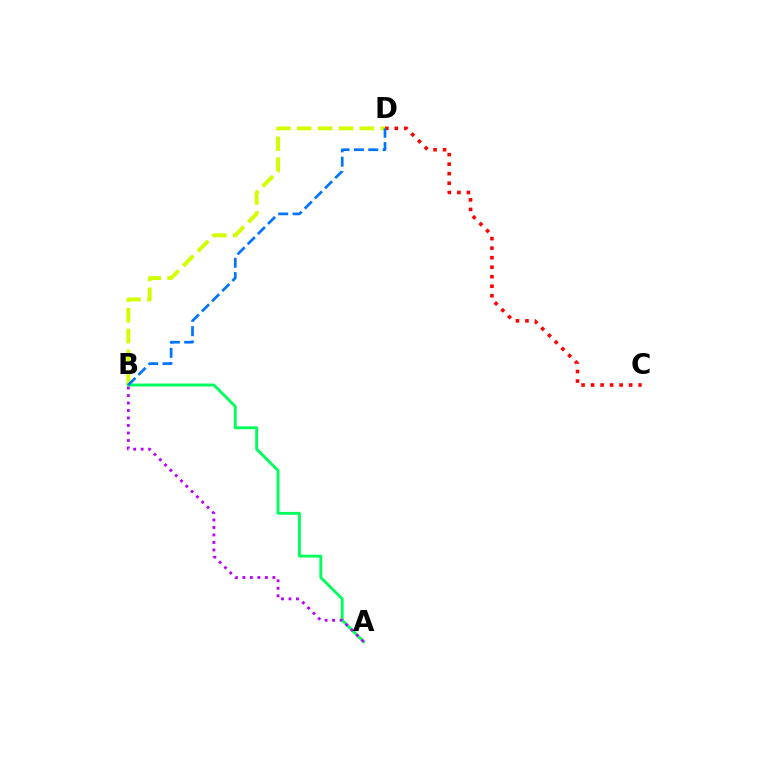{('C', 'D'): [{'color': '#ff0000', 'line_style': 'dotted', 'thickness': 2.59}], ('B', 'D'): [{'color': '#d1ff00', 'line_style': 'dashed', 'thickness': 2.83}, {'color': '#0074ff', 'line_style': 'dashed', 'thickness': 1.95}], ('A', 'B'): [{'color': '#00ff5c', 'line_style': 'solid', 'thickness': 2.08}, {'color': '#b900ff', 'line_style': 'dotted', 'thickness': 2.04}]}